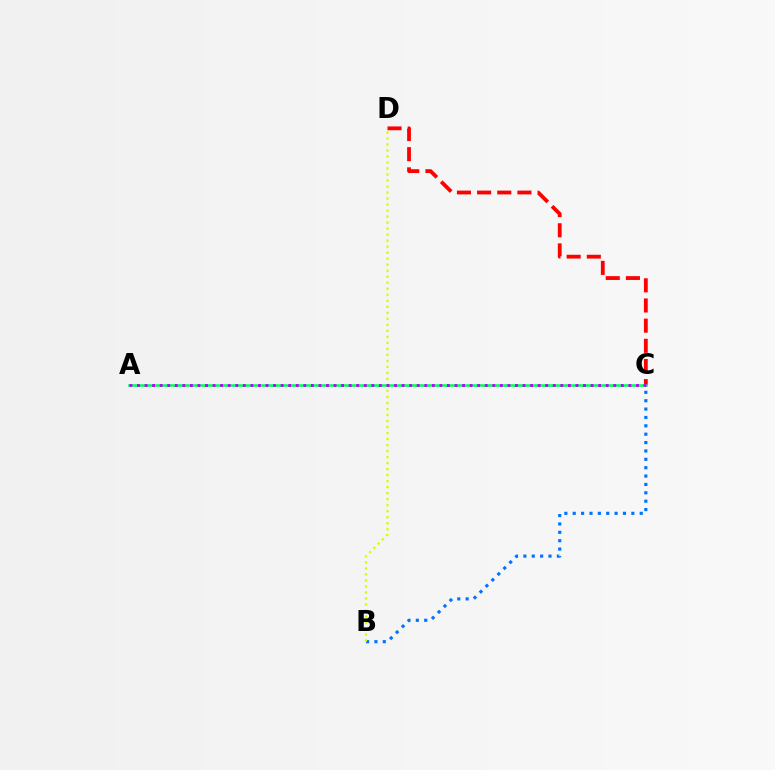{('B', 'C'): [{'color': '#0074ff', 'line_style': 'dotted', 'thickness': 2.28}], ('B', 'D'): [{'color': '#d1ff00', 'line_style': 'dotted', 'thickness': 1.63}], ('C', 'D'): [{'color': '#ff0000', 'line_style': 'dashed', 'thickness': 2.74}], ('A', 'C'): [{'color': '#00ff5c', 'line_style': 'solid', 'thickness': 1.85}, {'color': '#b900ff', 'line_style': 'dotted', 'thickness': 2.05}]}